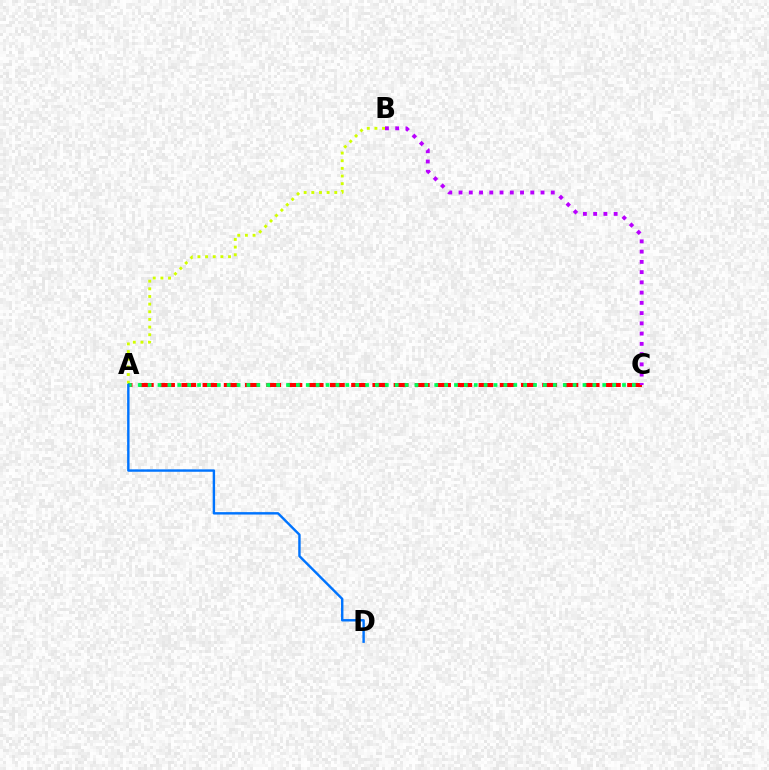{('A', 'B'): [{'color': '#d1ff00', 'line_style': 'dotted', 'thickness': 2.08}], ('A', 'C'): [{'color': '#ff0000', 'line_style': 'dashed', 'thickness': 2.88}, {'color': '#00ff5c', 'line_style': 'dotted', 'thickness': 2.69}], ('A', 'D'): [{'color': '#0074ff', 'line_style': 'solid', 'thickness': 1.74}], ('B', 'C'): [{'color': '#b900ff', 'line_style': 'dotted', 'thickness': 2.78}]}